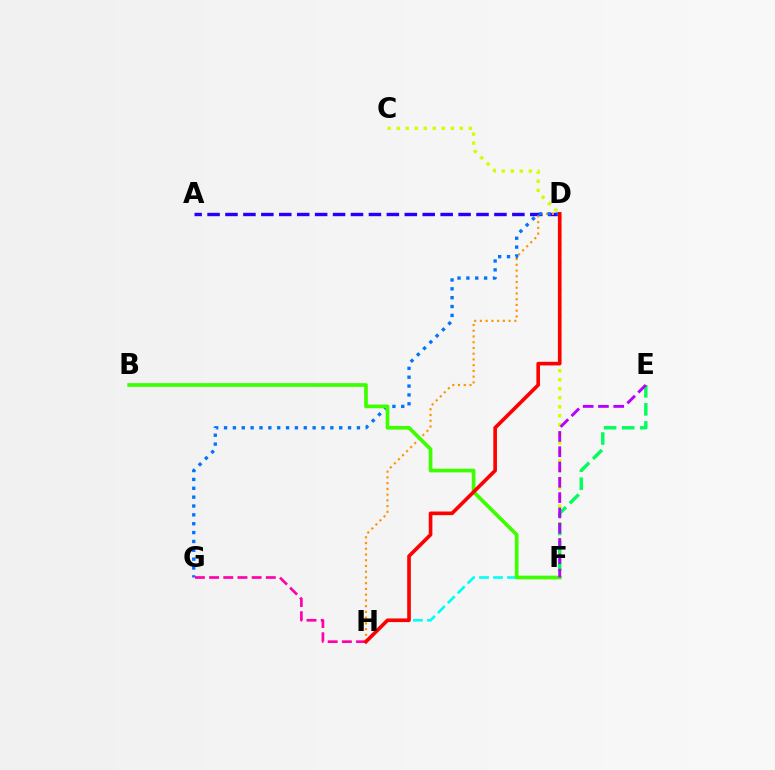{('F', 'H'): [{'color': '#00fff6', 'line_style': 'dashed', 'thickness': 1.9}], ('C', 'F'): [{'color': '#d1ff00', 'line_style': 'dotted', 'thickness': 2.45}], ('E', 'F'): [{'color': '#00ff5c', 'line_style': 'dashed', 'thickness': 2.45}, {'color': '#b900ff', 'line_style': 'dashed', 'thickness': 2.08}], ('A', 'D'): [{'color': '#2500ff', 'line_style': 'dashed', 'thickness': 2.44}], ('D', 'H'): [{'color': '#ff9400', 'line_style': 'dotted', 'thickness': 1.56}, {'color': '#ff0000', 'line_style': 'solid', 'thickness': 2.62}], ('D', 'G'): [{'color': '#0074ff', 'line_style': 'dotted', 'thickness': 2.41}], ('B', 'F'): [{'color': '#3dff00', 'line_style': 'solid', 'thickness': 2.66}], ('G', 'H'): [{'color': '#ff00ac', 'line_style': 'dashed', 'thickness': 1.93}]}